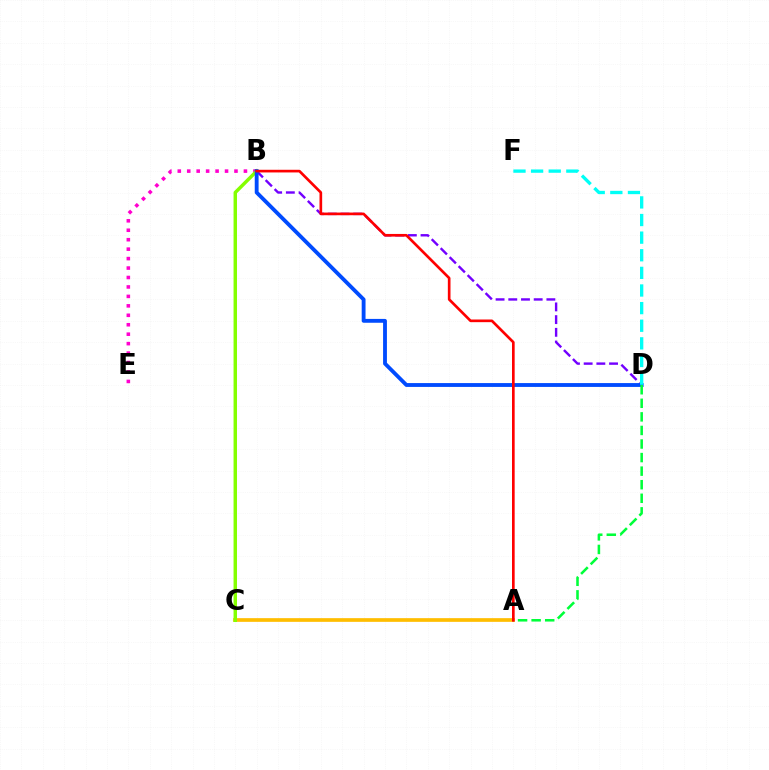{('A', 'C'): [{'color': '#ffbd00', 'line_style': 'solid', 'thickness': 2.66}], ('B', 'D'): [{'color': '#7200ff', 'line_style': 'dashed', 'thickness': 1.73}, {'color': '#004bff', 'line_style': 'solid', 'thickness': 2.77}], ('B', 'E'): [{'color': '#ff00cf', 'line_style': 'dotted', 'thickness': 2.57}], ('B', 'C'): [{'color': '#84ff00', 'line_style': 'solid', 'thickness': 2.49}], ('D', 'F'): [{'color': '#00fff6', 'line_style': 'dashed', 'thickness': 2.39}], ('A', 'D'): [{'color': '#00ff39', 'line_style': 'dashed', 'thickness': 1.84}], ('A', 'B'): [{'color': '#ff0000', 'line_style': 'solid', 'thickness': 1.92}]}